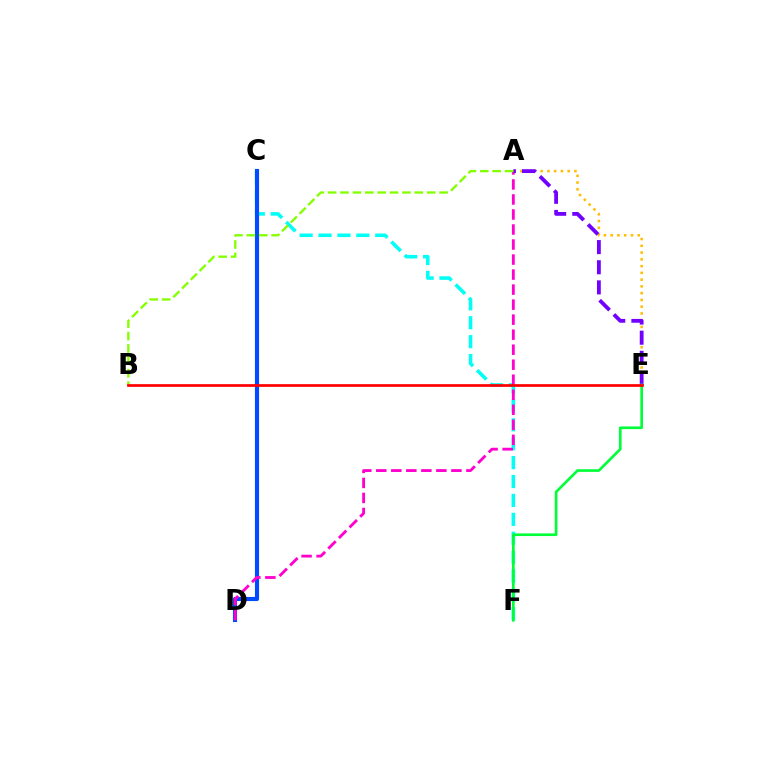{('C', 'F'): [{'color': '#00fff6', 'line_style': 'dashed', 'thickness': 2.57}], ('C', 'D'): [{'color': '#004bff', 'line_style': 'solid', 'thickness': 2.98}], ('A', 'D'): [{'color': '#ff00cf', 'line_style': 'dashed', 'thickness': 2.04}], ('A', 'E'): [{'color': '#ffbd00', 'line_style': 'dotted', 'thickness': 1.84}, {'color': '#7200ff', 'line_style': 'dashed', 'thickness': 2.74}], ('E', 'F'): [{'color': '#00ff39', 'line_style': 'solid', 'thickness': 1.92}], ('A', 'B'): [{'color': '#84ff00', 'line_style': 'dashed', 'thickness': 1.68}], ('B', 'E'): [{'color': '#ff0000', 'line_style': 'solid', 'thickness': 1.96}]}